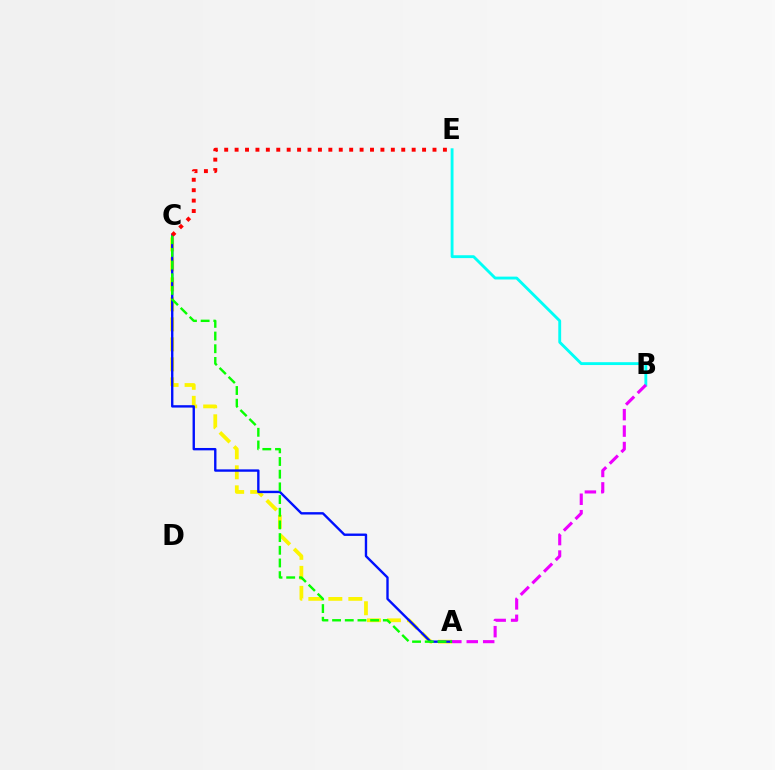{('B', 'E'): [{'color': '#00fff6', 'line_style': 'solid', 'thickness': 2.06}], ('A', 'C'): [{'color': '#fcf500', 'line_style': 'dashed', 'thickness': 2.72}, {'color': '#0010ff', 'line_style': 'solid', 'thickness': 1.71}, {'color': '#08ff00', 'line_style': 'dashed', 'thickness': 1.72}], ('A', 'B'): [{'color': '#ee00ff', 'line_style': 'dashed', 'thickness': 2.23}], ('C', 'E'): [{'color': '#ff0000', 'line_style': 'dotted', 'thickness': 2.83}]}